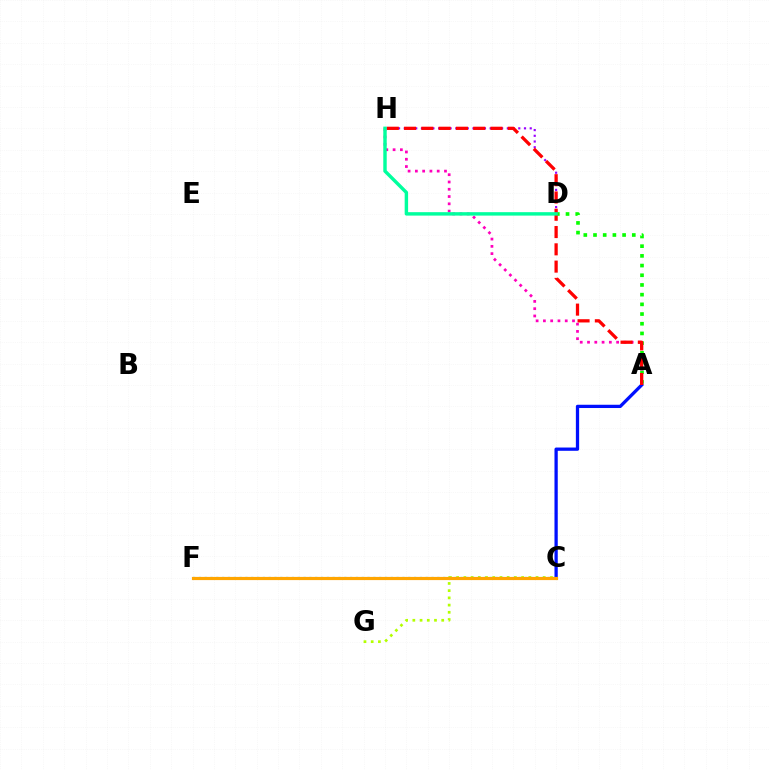{('A', 'C'): [{'color': '#0010ff', 'line_style': 'solid', 'thickness': 2.35}], ('C', 'G'): [{'color': '#b3ff00', 'line_style': 'dotted', 'thickness': 1.96}], ('D', 'H'): [{'color': '#9b00ff', 'line_style': 'dotted', 'thickness': 1.56}, {'color': '#00ff9d', 'line_style': 'solid', 'thickness': 2.47}], ('A', 'D'): [{'color': '#08ff00', 'line_style': 'dotted', 'thickness': 2.63}], ('C', 'F'): [{'color': '#00b5ff', 'line_style': 'dotted', 'thickness': 1.58}, {'color': '#ffa500', 'line_style': 'solid', 'thickness': 2.29}], ('A', 'H'): [{'color': '#ff00bd', 'line_style': 'dotted', 'thickness': 1.98}, {'color': '#ff0000', 'line_style': 'dashed', 'thickness': 2.35}]}